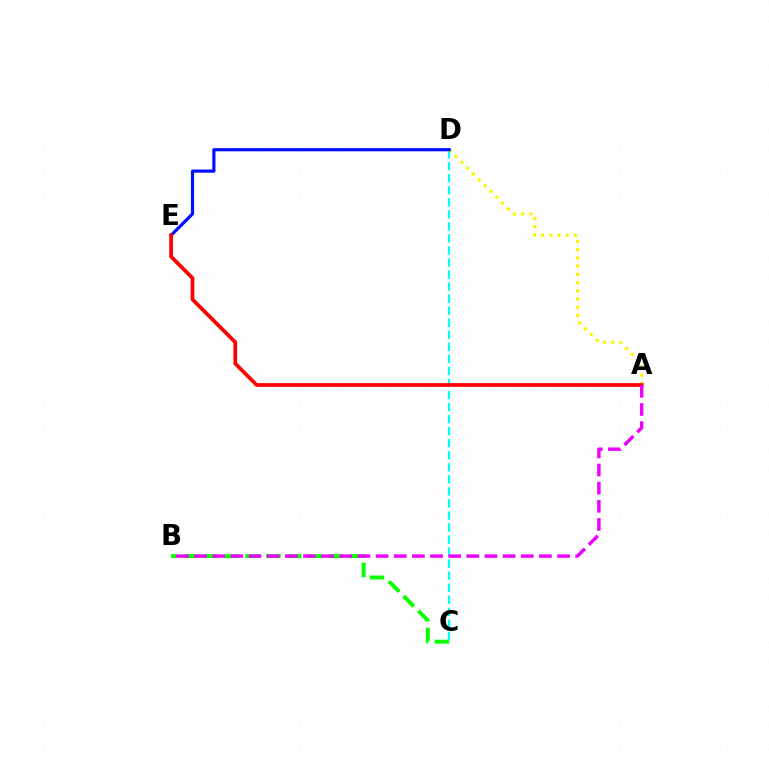{('C', 'D'): [{'color': '#00fff6', 'line_style': 'dashed', 'thickness': 1.64}], ('A', 'D'): [{'color': '#fcf500', 'line_style': 'dotted', 'thickness': 2.24}], ('D', 'E'): [{'color': '#0010ff', 'line_style': 'solid', 'thickness': 2.28}], ('B', 'C'): [{'color': '#08ff00', 'line_style': 'dashed', 'thickness': 2.83}], ('A', 'E'): [{'color': '#ff0000', 'line_style': 'solid', 'thickness': 2.68}], ('A', 'B'): [{'color': '#ee00ff', 'line_style': 'dashed', 'thickness': 2.47}]}